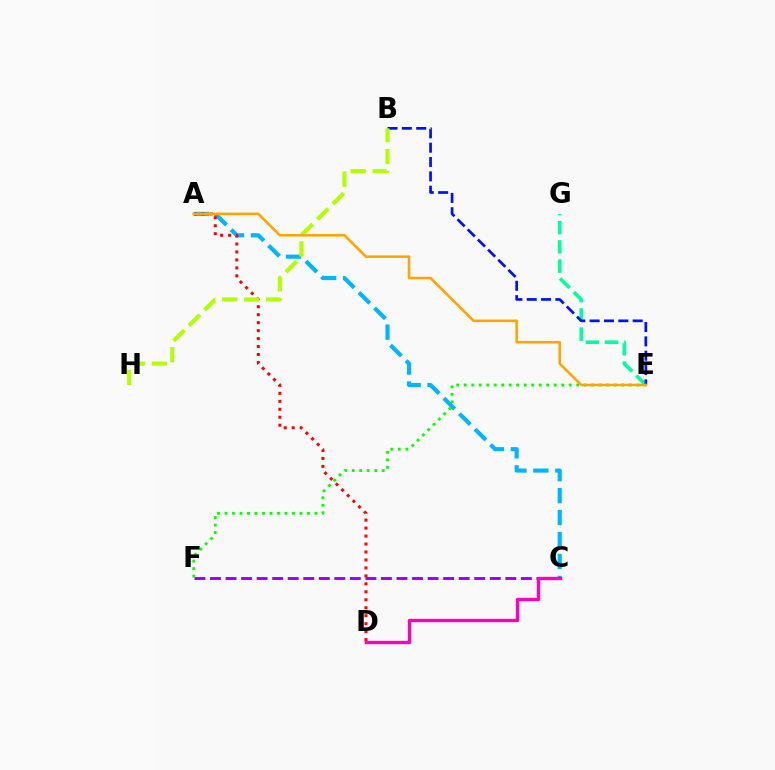{('C', 'F'): [{'color': '#9b00ff', 'line_style': 'dashed', 'thickness': 2.11}], ('A', 'C'): [{'color': '#00b5ff', 'line_style': 'dashed', 'thickness': 2.98}], ('E', 'G'): [{'color': '#00ff9d', 'line_style': 'dashed', 'thickness': 2.61}], ('B', 'E'): [{'color': '#0010ff', 'line_style': 'dashed', 'thickness': 1.95}], ('A', 'D'): [{'color': '#ff0000', 'line_style': 'dotted', 'thickness': 2.16}], ('B', 'H'): [{'color': '#b3ff00', 'line_style': 'dashed', 'thickness': 2.98}], ('E', 'F'): [{'color': '#08ff00', 'line_style': 'dotted', 'thickness': 2.04}], ('A', 'E'): [{'color': '#ffa500', 'line_style': 'solid', 'thickness': 1.86}], ('C', 'D'): [{'color': '#ff00bd', 'line_style': 'solid', 'thickness': 2.42}]}